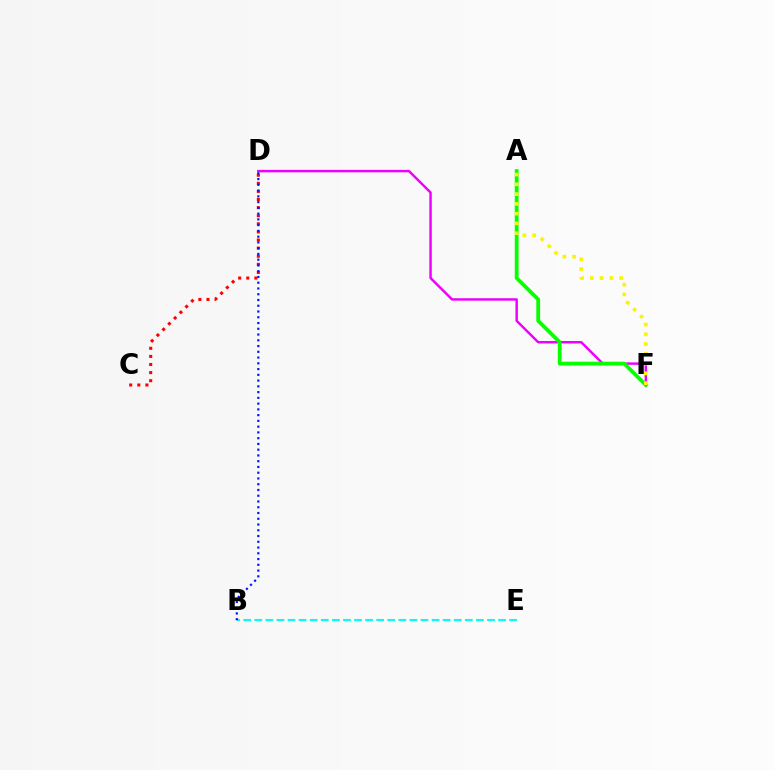{('D', 'F'): [{'color': '#ee00ff', 'line_style': 'solid', 'thickness': 1.77}], ('A', 'F'): [{'color': '#08ff00', 'line_style': 'solid', 'thickness': 2.73}, {'color': '#fcf500', 'line_style': 'dotted', 'thickness': 2.65}], ('C', 'D'): [{'color': '#ff0000', 'line_style': 'dotted', 'thickness': 2.2}], ('B', 'E'): [{'color': '#00fff6', 'line_style': 'dashed', 'thickness': 1.51}], ('B', 'D'): [{'color': '#0010ff', 'line_style': 'dotted', 'thickness': 1.56}]}